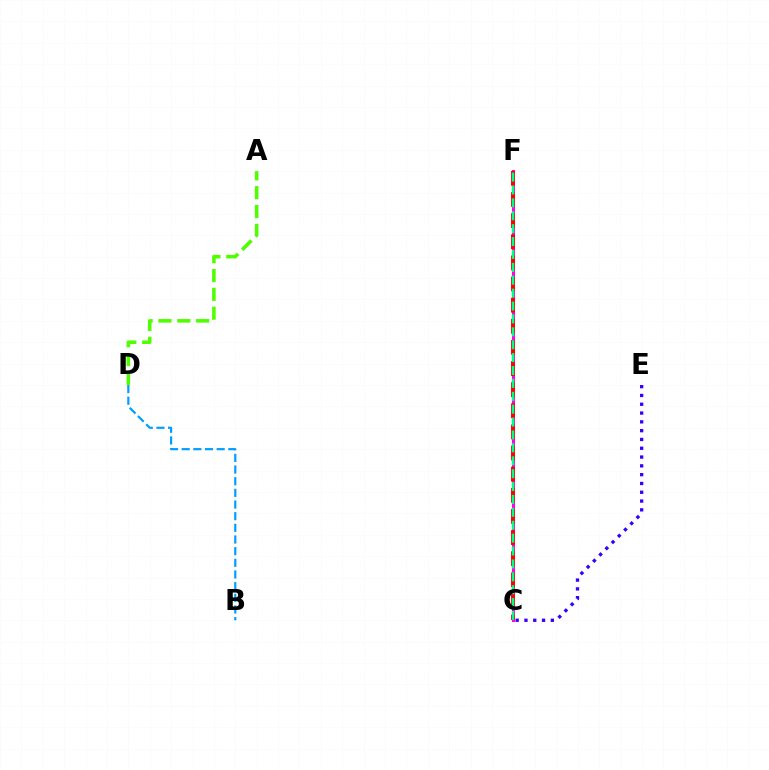{('B', 'D'): [{'color': '#009eff', 'line_style': 'dashed', 'thickness': 1.58}], ('A', 'D'): [{'color': '#4fff00', 'line_style': 'dashed', 'thickness': 2.56}], ('C', 'E'): [{'color': '#3700ff', 'line_style': 'dotted', 'thickness': 2.39}], ('C', 'F'): [{'color': '#ffd500', 'line_style': 'dotted', 'thickness': 2.16}, {'color': '#ff00ed', 'line_style': 'solid', 'thickness': 2.19}, {'color': '#ff0000', 'line_style': 'dashed', 'thickness': 2.87}, {'color': '#00ff86', 'line_style': 'dashed', 'thickness': 1.75}]}